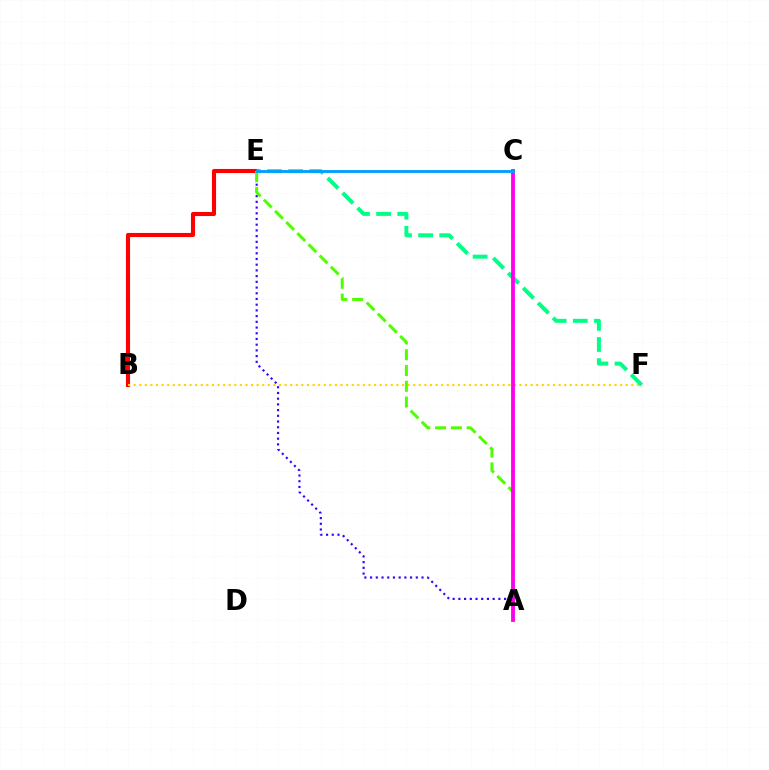{('A', 'E'): [{'color': '#3700ff', 'line_style': 'dotted', 'thickness': 1.55}, {'color': '#4fff00', 'line_style': 'dashed', 'thickness': 2.15}], ('B', 'E'): [{'color': '#ff0000', 'line_style': 'solid', 'thickness': 2.95}], ('B', 'F'): [{'color': '#ffd500', 'line_style': 'dotted', 'thickness': 1.52}], ('E', 'F'): [{'color': '#00ff86', 'line_style': 'dashed', 'thickness': 2.87}], ('A', 'C'): [{'color': '#ff00ed', 'line_style': 'solid', 'thickness': 2.76}], ('C', 'E'): [{'color': '#009eff', 'line_style': 'solid', 'thickness': 2.05}]}